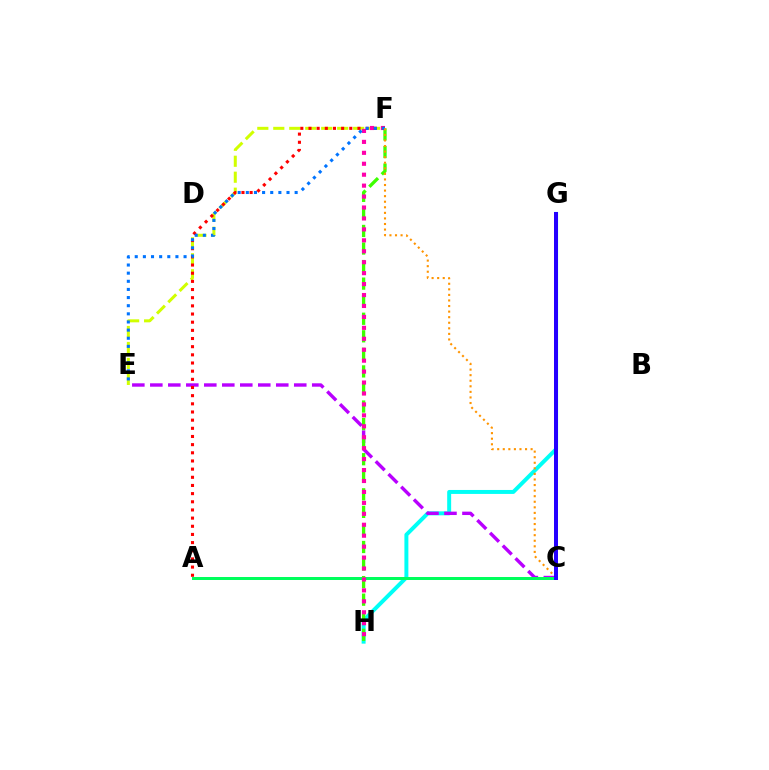{('G', 'H'): [{'color': '#00fff6', 'line_style': 'solid', 'thickness': 2.85}], ('E', 'F'): [{'color': '#d1ff00', 'line_style': 'dashed', 'thickness': 2.17}, {'color': '#0074ff', 'line_style': 'dotted', 'thickness': 2.21}], ('C', 'E'): [{'color': '#b900ff', 'line_style': 'dashed', 'thickness': 2.44}], ('A', 'C'): [{'color': '#00ff5c', 'line_style': 'solid', 'thickness': 2.16}], ('F', 'H'): [{'color': '#3dff00', 'line_style': 'dashed', 'thickness': 2.39}, {'color': '#ff00ac', 'line_style': 'dotted', 'thickness': 2.97}], ('A', 'F'): [{'color': '#ff0000', 'line_style': 'dotted', 'thickness': 2.22}], ('C', 'F'): [{'color': '#ff9400', 'line_style': 'dotted', 'thickness': 1.51}], ('C', 'G'): [{'color': '#2500ff', 'line_style': 'solid', 'thickness': 2.87}]}